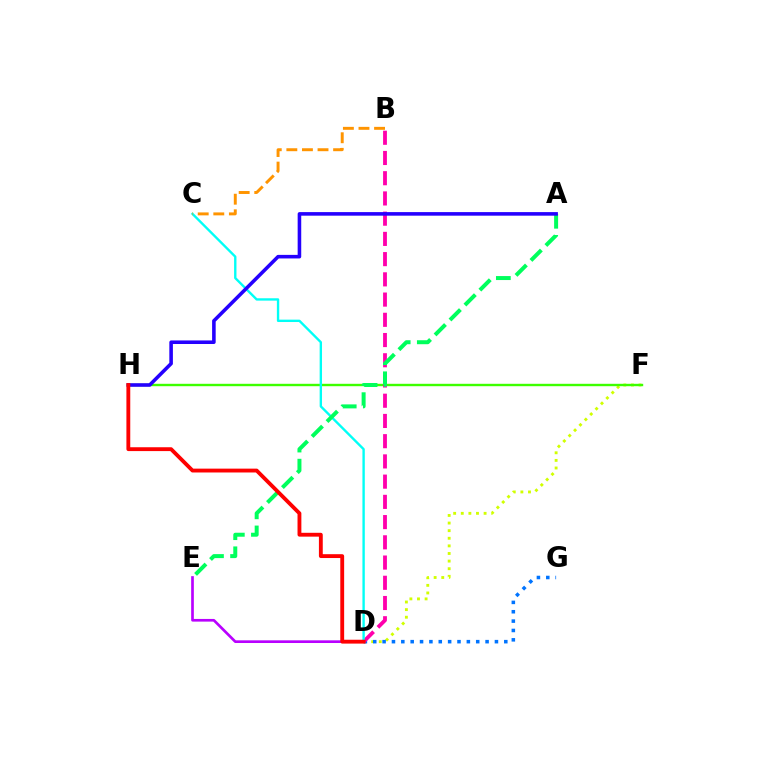{('D', 'E'): [{'color': '#b900ff', 'line_style': 'solid', 'thickness': 1.93}], ('D', 'F'): [{'color': '#d1ff00', 'line_style': 'dotted', 'thickness': 2.07}], ('F', 'H'): [{'color': '#3dff00', 'line_style': 'solid', 'thickness': 1.72}], ('D', 'G'): [{'color': '#0074ff', 'line_style': 'dotted', 'thickness': 2.54}], ('B', 'D'): [{'color': '#ff00ac', 'line_style': 'dashed', 'thickness': 2.75}], ('C', 'D'): [{'color': '#00fff6', 'line_style': 'solid', 'thickness': 1.7}], ('B', 'C'): [{'color': '#ff9400', 'line_style': 'dashed', 'thickness': 2.12}], ('A', 'E'): [{'color': '#00ff5c', 'line_style': 'dashed', 'thickness': 2.87}], ('A', 'H'): [{'color': '#2500ff', 'line_style': 'solid', 'thickness': 2.57}], ('D', 'H'): [{'color': '#ff0000', 'line_style': 'solid', 'thickness': 2.77}]}